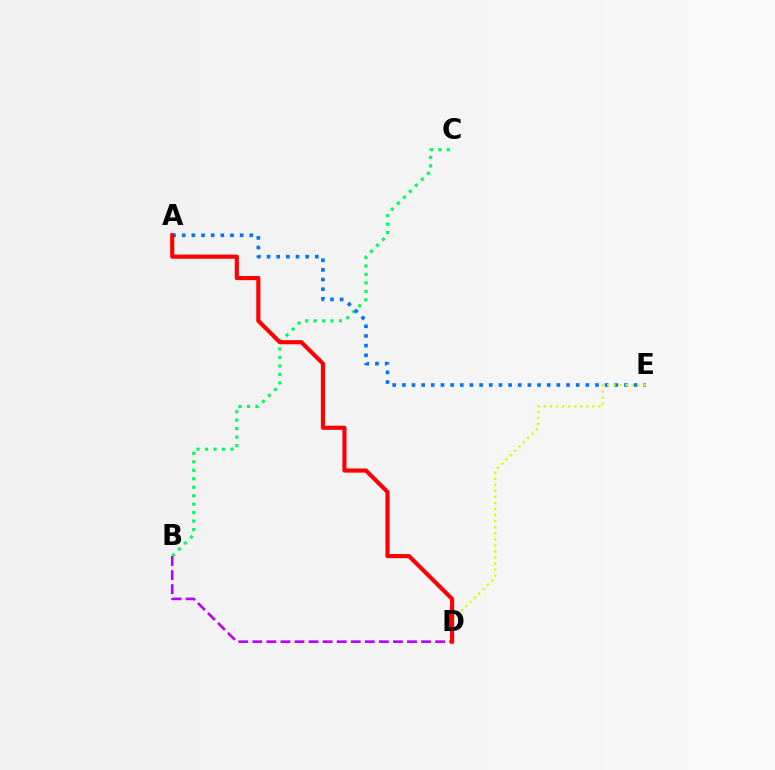{('B', 'C'): [{'color': '#00ff5c', 'line_style': 'dotted', 'thickness': 2.3}], ('A', 'E'): [{'color': '#0074ff', 'line_style': 'dotted', 'thickness': 2.62}], ('B', 'D'): [{'color': '#b900ff', 'line_style': 'dashed', 'thickness': 1.91}], ('D', 'E'): [{'color': '#d1ff00', 'line_style': 'dotted', 'thickness': 1.65}], ('A', 'D'): [{'color': '#ff0000', 'line_style': 'solid', 'thickness': 2.97}]}